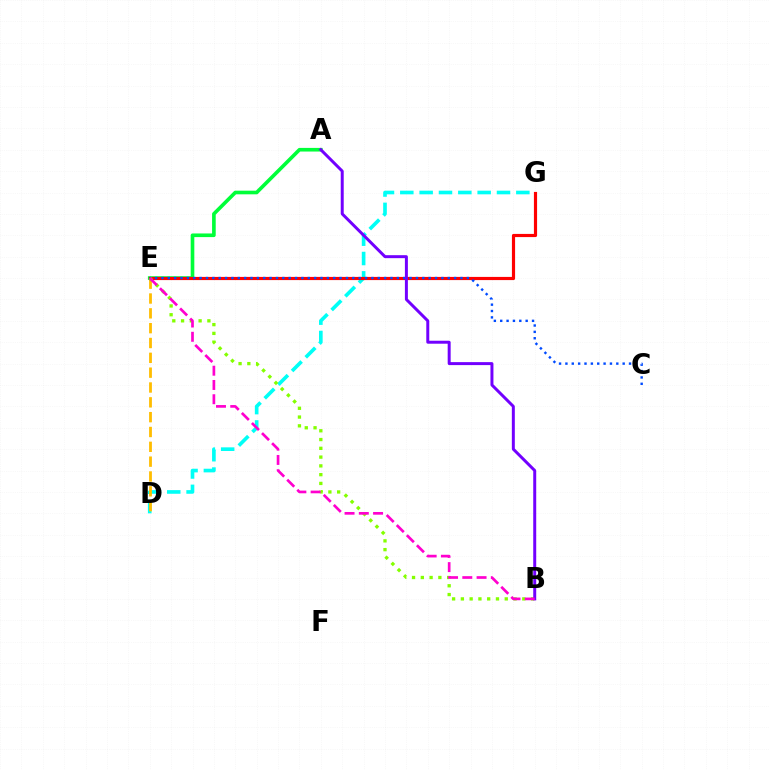{('D', 'G'): [{'color': '#00fff6', 'line_style': 'dashed', 'thickness': 2.63}], ('D', 'E'): [{'color': '#ffbd00', 'line_style': 'dashed', 'thickness': 2.01}], ('A', 'E'): [{'color': '#00ff39', 'line_style': 'solid', 'thickness': 2.62}], ('E', 'G'): [{'color': '#ff0000', 'line_style': 'solid', 'thickness': 2.29}], ('B', 'E'): [{'color': '#84ff00', 'line_style': 'dotted', 'thickness': 2.38}, {'color': '#ff00cf', 'line_style': 'dashed', 'thickness': 1.94}], ('C', 'E'): [{'color': '#004bff', 'line_style': 'dotted', 'thickness': 1.73}], ('A', 'B'): [{'color': '#7200ff', 'line_style': 'solid', 'thickness': 2.14}]}